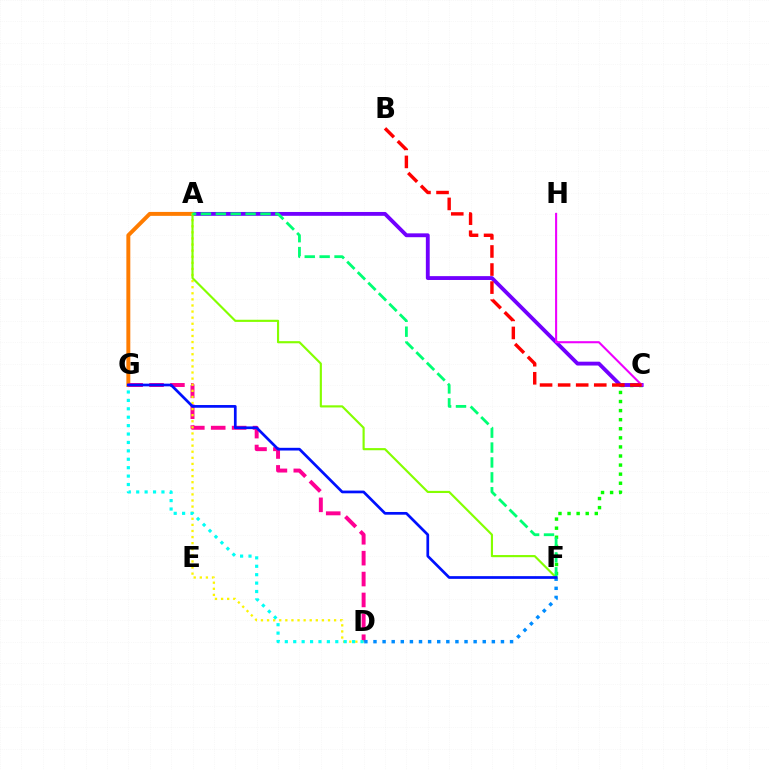{('C', 'F'): [{'color': '#08ff00', 'line_style': 'dotted', 'thickness': 2.47}], ('A', 'C'): [{'color': '#7200ff', 'line_style': 'solid', 'thickness': 2.77}], ('C', 'H'): [{'color': '#ee00ff', 'line_style': 'solid', 'thickness': 1.5}], ('A', 'G'): [{'color': '#ff7c00', 'line_style': 'solid', 'thickness': 2.84}], ('D', 'G'): [{'color': '#ff0094', 'line_style': 'dashed', 'thickness': 2.84}, {'color': '#00fff6', 'line_style': 'dotted', 'thickness': 2.29}], ('B', 'C'): [{'color': '#ff0000', 'line_style': 'dashed', 'thickness': 2.45}], ('D', 'F'): [{'color': '#008cff', 'line_style': 'dotted', 'thickness': 2.47}], ('A', 'D'): [{'color': '#fcf500', 'line_style': 'dotted', 'thickness': 1.66}], ('A', 'F'): [{'color': '#84ff00', 'line_style': 'solid', 'thickness': 1.55}, {'color': '#00ff74', 'line_style': 'dashed', 'thickness': 2.02}], ('F', 'G'): [{'color': '#0010ff', 'line_style': 'solid', 'thickness': 1.95}]}